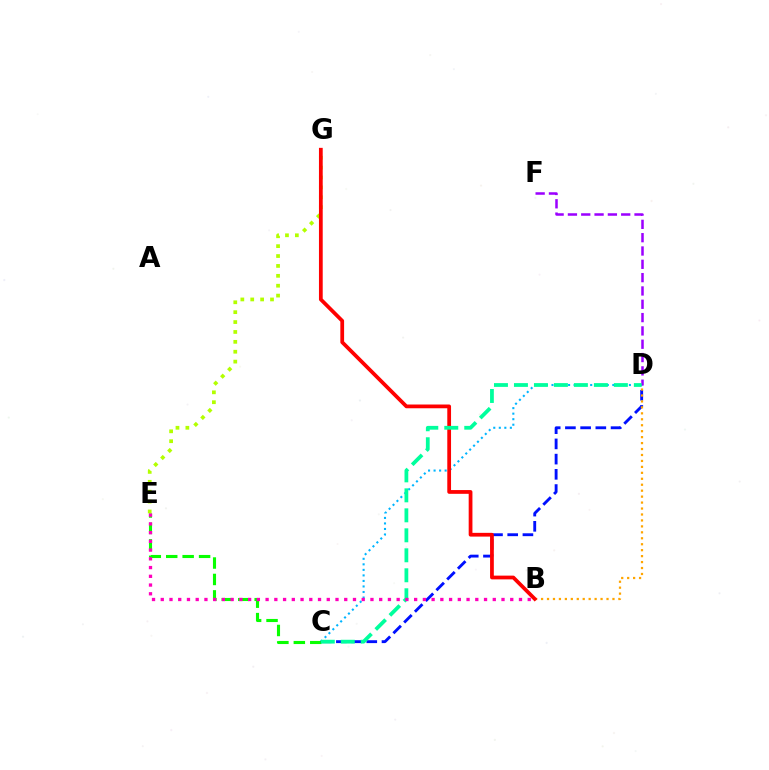{('C', 'D'): [{'color': '#00b5ff', 'line_style': 'dotted', 'thickness': 1.5}, {'color': '#0010ff', 'line_style': 'dashed', 'thickness': 2.07}, {'color': '#00ff9d', 'line_style': 'dashed', 'thickness': 2.71}], ('C', 'E'): [{'color': '#08ff00', 'line_style': 'dashed', 'thickness': 2.23}], ('B', 'D'): [{'color': '#ffa500', 'line_style': 'dotted', 'thickness': 1.62}], ('E', 'G'): [{'color': '#b3ff00', 'line_style': 'dotted', 'thickness': 2.69}], ('B', 'G'): [{'color': '#ff0000', 'line_style': 'solid', 'thickness': 2.7}], ('D', 'F'): [{'color': '#9b00ff', 'line_style': 'dashed', 'thickness': 1.81}], ('B', 'E'): [{'color': '#ff00bd', 'line_style': 'dotted', 'thickness': 2.37}]}